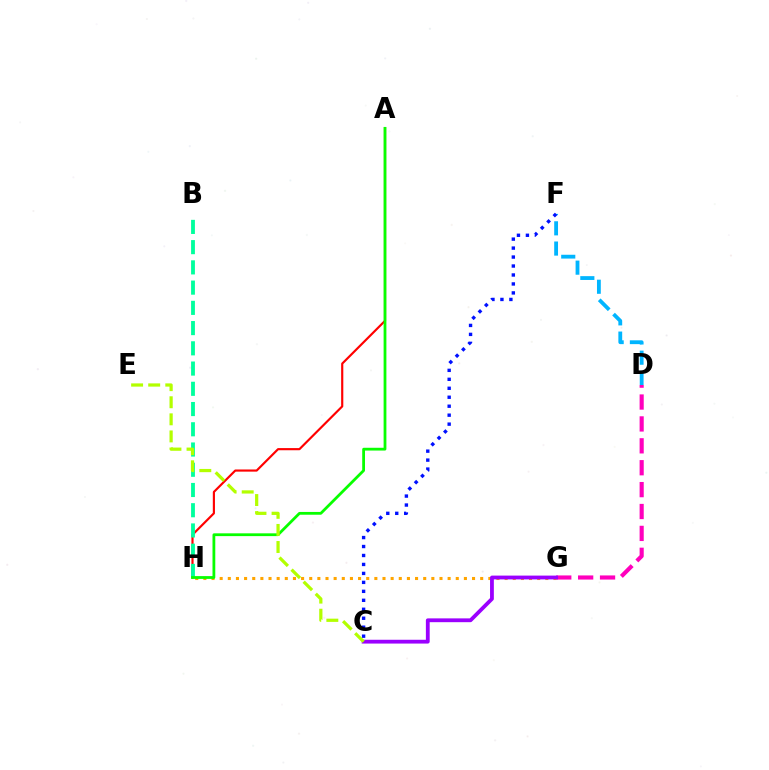{('A', 'H'): [{'color': '#ff0000', 'line_style': 'solid', 'thickness': 1.56}, {'color': '#08ff00', 'line_style': 'solid', 'thickness': 2.01}], ('D', 'G'): [{'color': '#ff00bd', 'line_style': 'dashed', 'thickness': 2.97}], ('D', 'F'): [{'color': '#00b5ff', 'line_style': 'dashed', 'thickness': 2.75}], ('G', 'H'): [{'color': '#ffa500', 'line_style': 'dotted', 'thickness': 2.21}], ('B', 'H'): [{'color': '#00ff9d', 'line_style': 'dashed', 'thickness': 2.75}], ('C', 'G'): [{'color': '#9b00ff', 'line_style': 'solid', 'thickness': 2.74}], ('C', 'E'): [{'color': '#b3ff00', 'line_style': 'dashed', 'thickness': 2.32}], ('C', 'F'): [{'color': '#0010ff', 'line_style': 'dotted', 'thickness': 2.44}]}